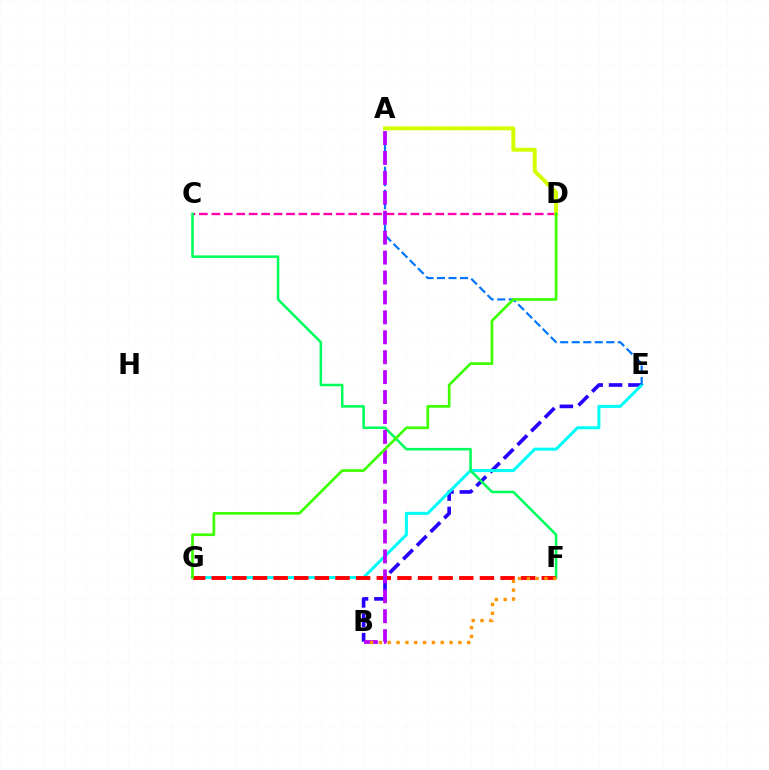{('C', 'D'): [{'color': '#ff00ac', 'line_style': 'dashed', 'thickness': 1.69}], ('B', 'E'): [{'color': '#2500ff', 'line_style': 'dashed', 'thickness': 2.63}], ('E', 'G'): [{'color': '#00fff6', 'line_style': 'solid', 'thickness': 2.18}], ('C', 'F'): [{'color': '#00ff5c', 'line_style': 'solid', 'thickness': 1.84}], ('F', 'G'): [{'color': '#ff0000', 'line_style': 'dashed', 'thickness': 2.8}], ('A', 'E'): [{'color': '#0074ff', 'line_style': 'dashed', 'thickness': 1.57}], ('A', 'D'): [{'color': '#d1ff00', 'line_style': 'solid', 'thickness': 2.84}], ('A', 'B'): [{'color': '#b900ff', 'line_style': 'dashed', 'thickness': 2.71}], ('D', 'G'): [{'color': '#3dff00', 'line_style': 'solid', 'thickness': 1.93}], ('B', 'F'): [{'color': '#ff9400', 'line_style': 'dotted', 'thickness': 2.4}]}